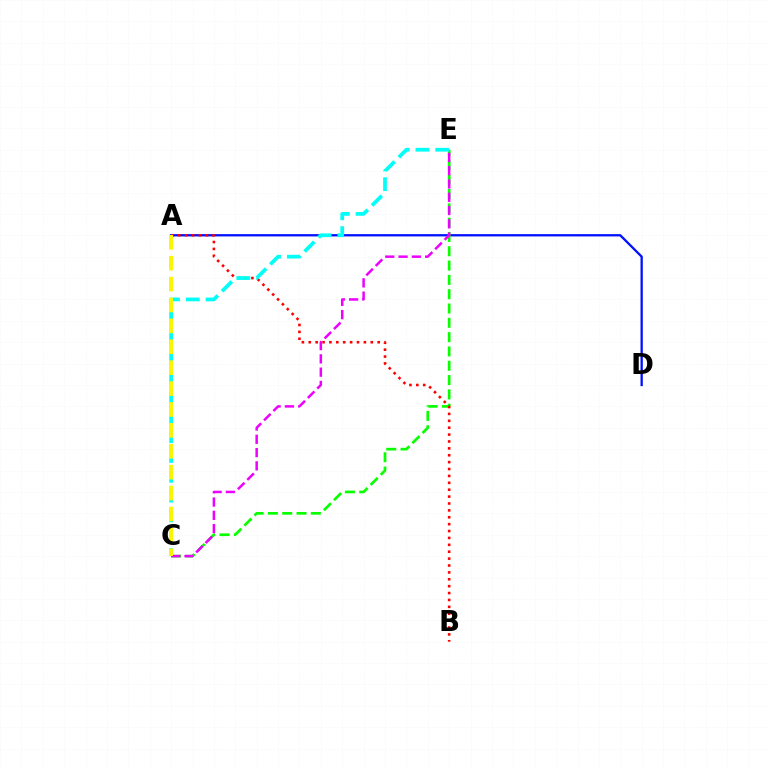{('A', 'D'): [{'color': '#0010ff', 'line_style': 'solid', 'thickness': 1.65}], ('C', 'E'): [{'color': '#08ff00', 'line_style': 'dashed', 'thickness': 1.94}, {'color': '#00fff6', 'line_style': 'dashed', 'thickness': 2.69}, {'color': '#ee00ff', 'line_style': 'dashed', 'thickness': 1.8}], ('A', 'B'): [{'color': '#ff0000', 'line_style': 'dotted', 'thickness': 1.87}], ('A', 'C'): [{'color': '#fcf500', 'line_style': 'dashed', 'thickness': 2.84}]}